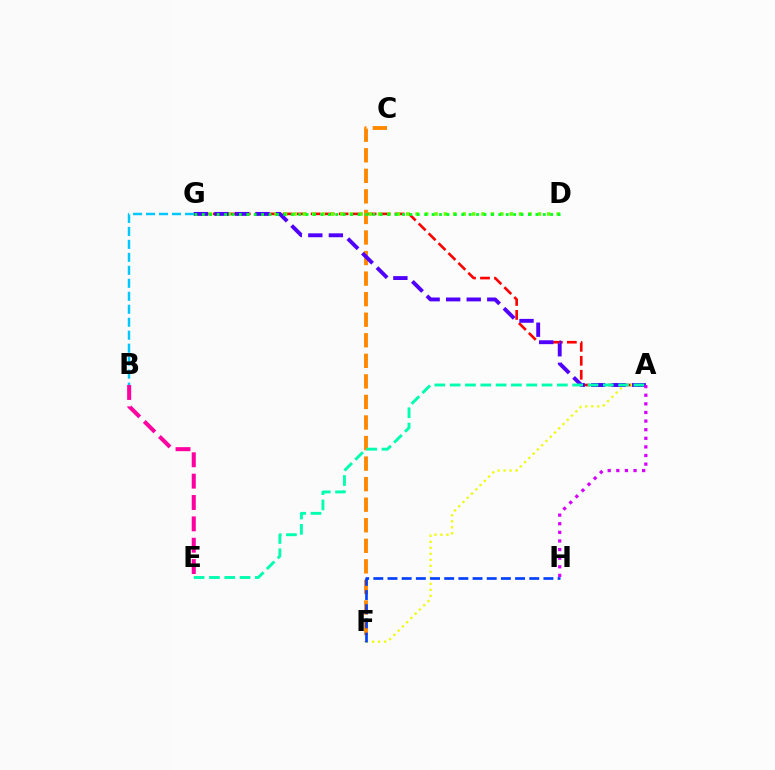{('B', 'E'): [{'color': '#ff00a0', 'line_style': 'dashed', 'thickness': 2.9}], ('A', 'G'): [{'color': '#ff0000', 'line_style': 'dashed', 'thickness': 1.9}, {'color': '#4f00ff', 'line_style': 'dashed', 'thickness': 2.79}], ('C', 'F'): [{'color': '#ff8800', 'line_style': 'dashed', 'thickness': 2.79}], ('A', 'F'): [{'color': '#eeff00', 'line_style': 'dotted', 'thickness': 1.63}], ('D', 'G'): [{'color': '#66ff00', 'line_style': 'dotted', 'thickness': 2.55}, {'color': '#00ff27', 'line_style': 'dotted', 'thickness': 2.01}], ('F', 'H'): [{'color': '#003fff', 'line_style': 'dashed', 'thickness': 1.93}], ('A', 'E'): [{'color': '#00ffaf', 'line_style': 'dashed', 'thickness': 2.08}], ('A', 'H'): [{'color': '#d600ff', 'line_style': 'dotted', 'thickness': 2.34}], ('B', 'G'): [{'color': '#00c7ff', 'line_style': 'dashed', 'thickness': 1.76}]}